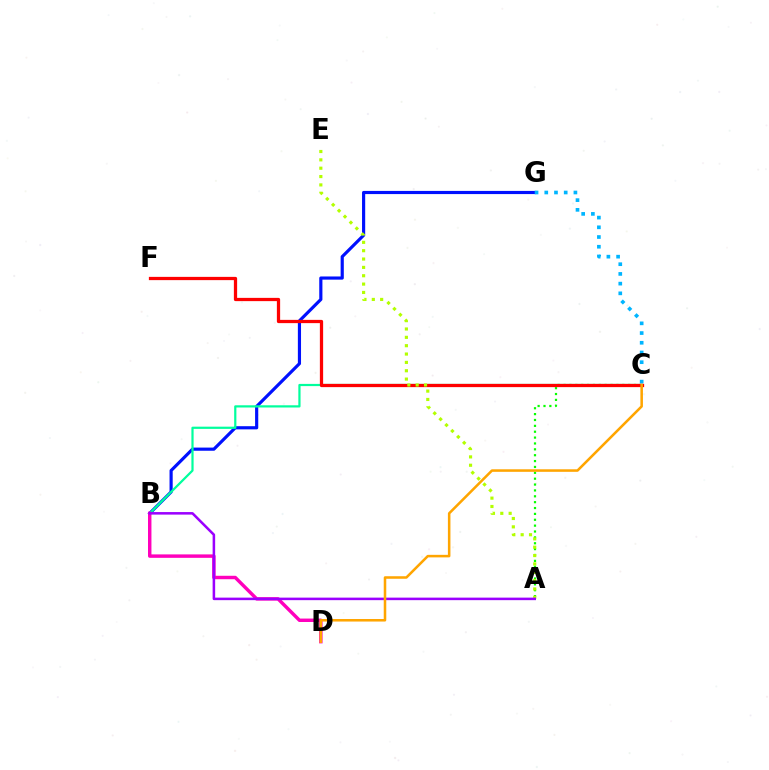{('B', 'G'): [{'color': '#0010ff', 'line_style': 'solid', 'thickness': 2.28}], ('B', 'C'): [{'color': '#00ff9d', 'line_style': 'solid', 'thickness': 1.59}], ('A', 'C'): [{'color': '#08ff00', 'line_style': 'dotted', 'thickness': 1.59}], ('C', 'G'): [{'color': '#00b5ff', 'line_style': 'dotted', 'thickness': 2.64}], ('B', 'D'): [{'color': '#ff00bd', 'line_style': 'solid', 'thickness': 2.48}], ('C', 'F'): [{'color': '#ff0000', 'line_style': 'solid', 'thickness': 2.34}], ('A', 'E'): [{'color': '#b3ff00', 'line_style': 'dotted', 'thickness': 2.27}], ('A', 'B'): [{'color': '#9b00ff', 'line_style': 'solid', 'thickness': 1.83}], ('C', 'D'): [{'color': '#ffa500', 'line_style': 'solid', 'thickness': 1.83}]}